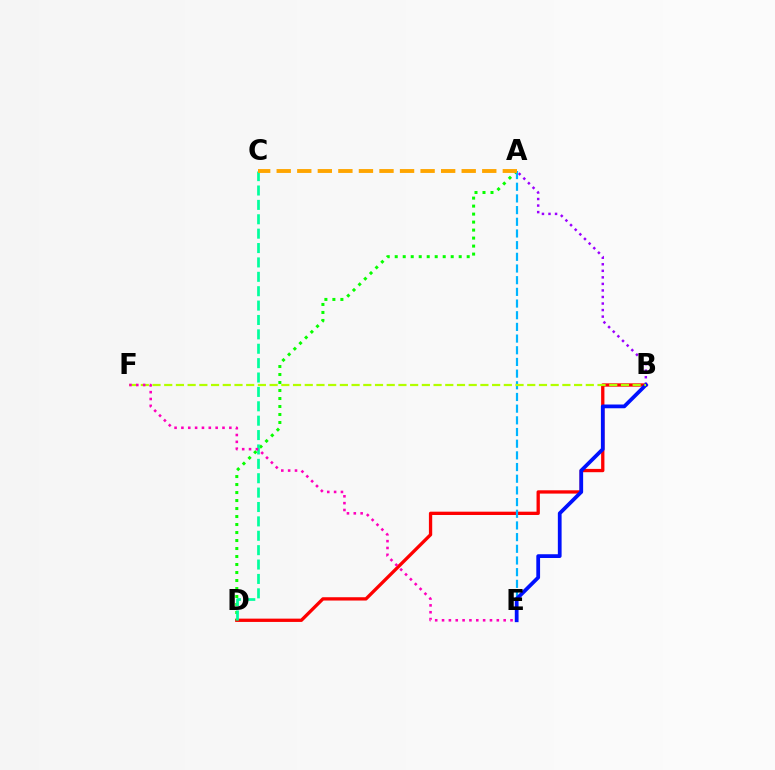{('B', 'D'): [{'color': '#ff0000', 'line_style': 'solid', 'thickness': 2.38}], ('A', 'B'): [{'color': '#9b00ff', 'line_style': 'dotted', 'thickness': 1.78}], ('A', 'D'): [{'color': '#08ff00', 'line_style': 'dotted', 'thickness': 2.17}], ('A', 'E'): [{'color': '#00b5ff', 'line_style': 'dashed', 'thickness': 1.59}], ('B', 'E'): [{'color': '#0010ff', 'line_style': 'solid', 'thickness': 2.7}], ('B', 'F'): [{'color': '#b3ff00', 'line_style': 'dashed', 'thickness': 1.59}], ('C', 'D'): [{'color': '#00ff9d', 'line_style': 'dashed', 'thickness': 1.95}], ('E', 'F'): [{'color': '#ff00bd', 'line_style': 'dotted', 'thickness': 1.86}], ('A', 'C'): [{'color': '#ffa500', 'line_style': 'dashed', 'thickness': 2.79}]}